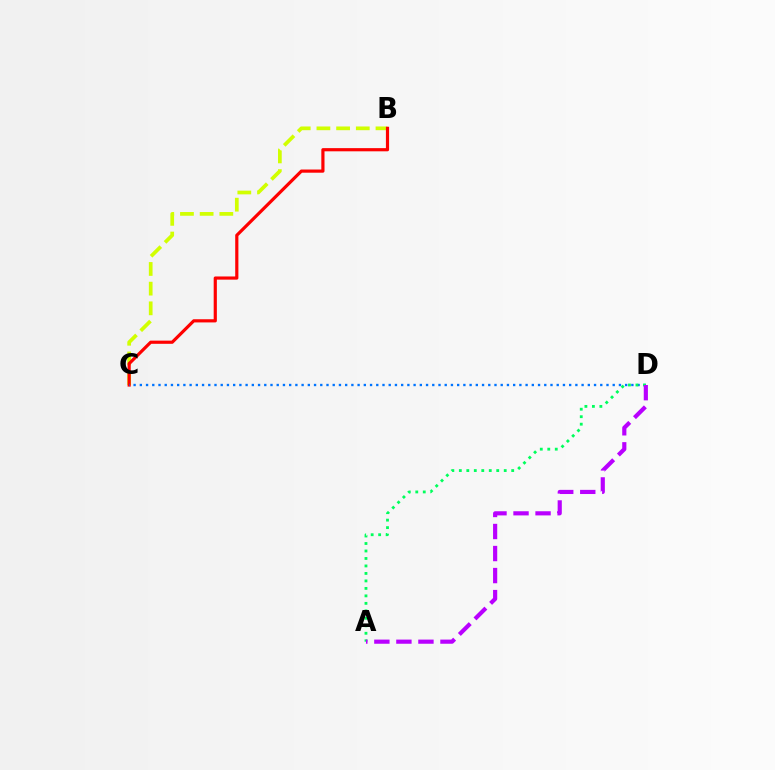{('B', 'C'): [{'color': '#d1ff00', 'line_style': 'dashed', 'thickness': 2.67}, {'color': '#ff0000', 'line_style': 'solid', 'thickness': 2.29}], ('C', 'D'): [{'color': '#0074ff', 'line_style': 'dotted', 'thickness': 1.69}], ('A', 'D'): [{'color': '#00ff5c', 'line_style': 'dotted', 'thickness': 2.03}, {'color': '#b900ff', 'line_style': 'dashed', 'thickness': 2.99}]}